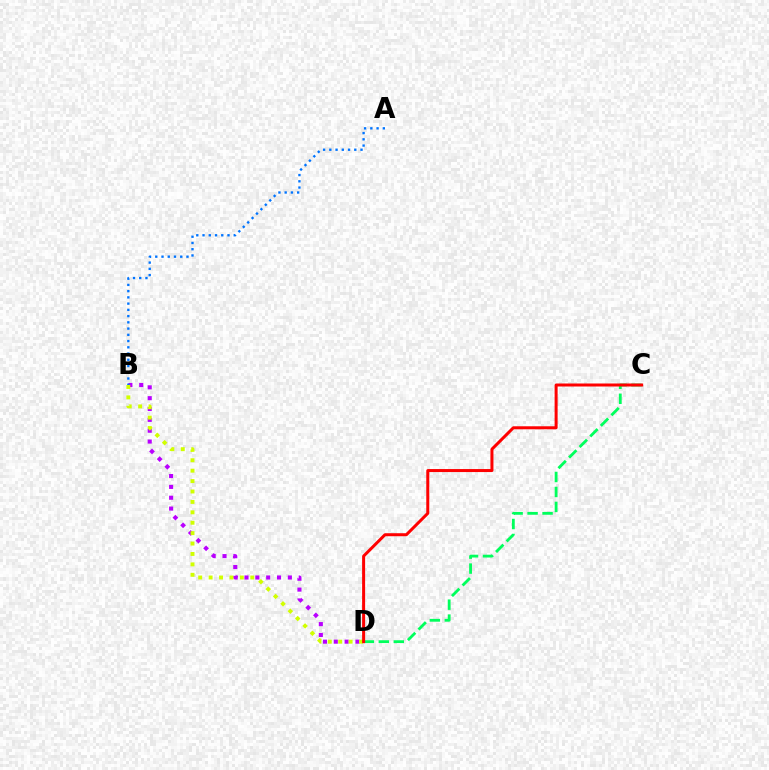{('C', 'D'): [{'color': '#00ff5c', 'line_style': 'dashed', 'thickness': 2.03}, {'color': '#ff0000', 'line_style': 'solid', 'thickness': 2.16}], ('B', 'D'): [{'color': '#b900ff', 'line_style': 'dotted', 'thickness': 2.95}, {'color': '#d1ff00', 'line_style': 'dotted', 'thickness': 2.83}], ('A', 'B'): [{'color': '#0074ff', 'line_style': 'dotted', 'thickness': 1.7}]}